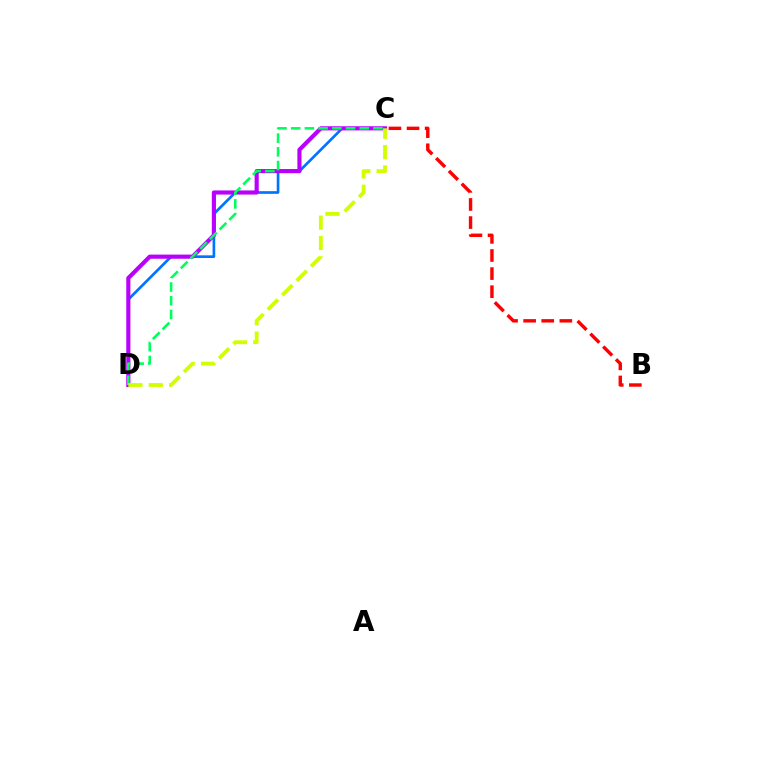{('C', 'D'): [{'color': '#0074ff', 'line_style': 'solid', 'thickness': 1.92}, {'color': '#b900ff', 'line_style': 'solid', 'thickness': 2.98}, {'color': '#00ff5c', 'line_style': 'dashed', 'thickness': 1.86}, {'color': '#d1ff00', 'line_style': 'dashed', 'thickness': 2.77}], ('B', 'C'): [{'color': '#ff0000', 'line_style': 'dashed', 'thickness': 2.46}]}